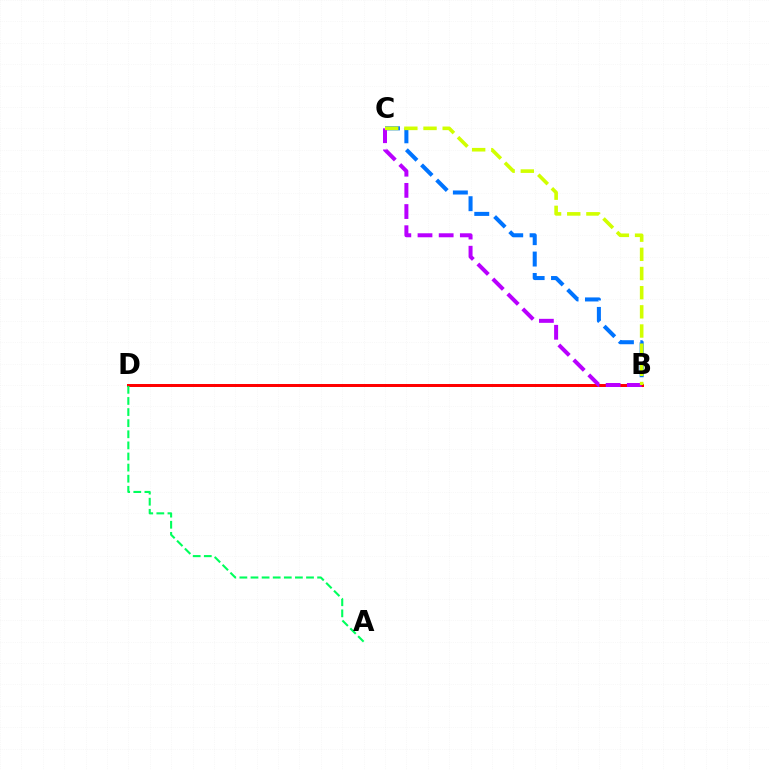{('B', 'C'): [{'color': '#0074ff', 'line_style': 'dashed', 'thickness': 2.91}, {'color': '#b900ff', 'line_style': 'dashed', 'thickness': 2.88}, {'color': '#d1ff00', 'line_style': 'dashed', 'thickness': 2.6}], ('B', 'D'): [{'color': '#ff0000', 'line_style': 'solid', 'thickness': 2.15}], ('A', 'D'): [{'color': '#00ff5c', 'line_style': 'dashed', 'thickness': 1.51}]}